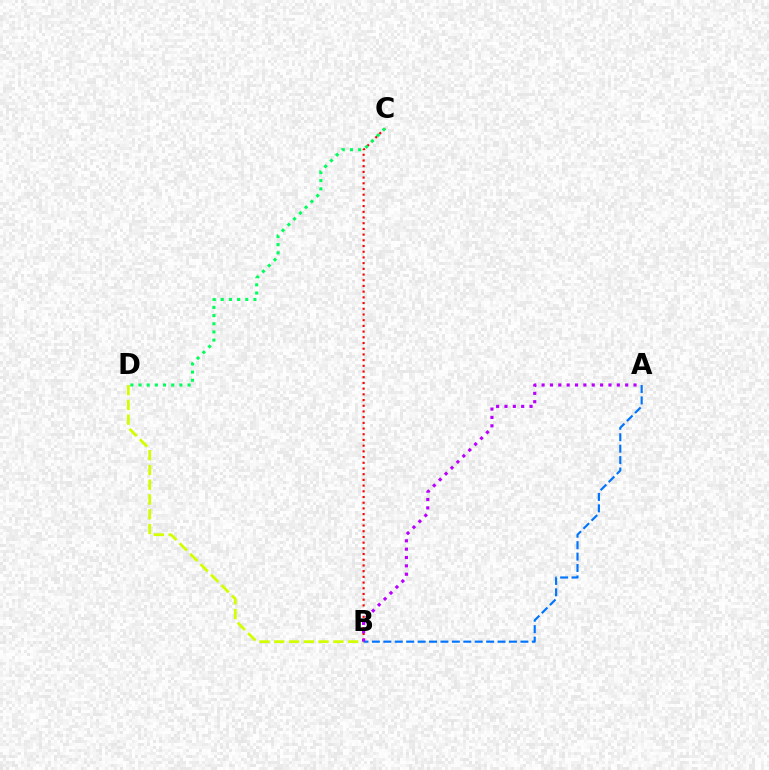{('B', 'D'): [{'color': '#d1ff00', 'line_style': 'dashed', 'thickness': 2.01}], ('A', 'B'): [{'color': '#0074ff', 'line_style': 'dashed', 'thickness': 1.55}, {'color': '#b900ff', 'line_style': 'dotted', 'thickness': 2.27}], ('B', 'C'): [{'color': '#ff0000', 'line_style': 'dotted', 'thickness': 1.55}], ('C', 'D'): [{'color': '#00ff5c', 'line_style': 'dotted', 'thickness': 2.22}]}